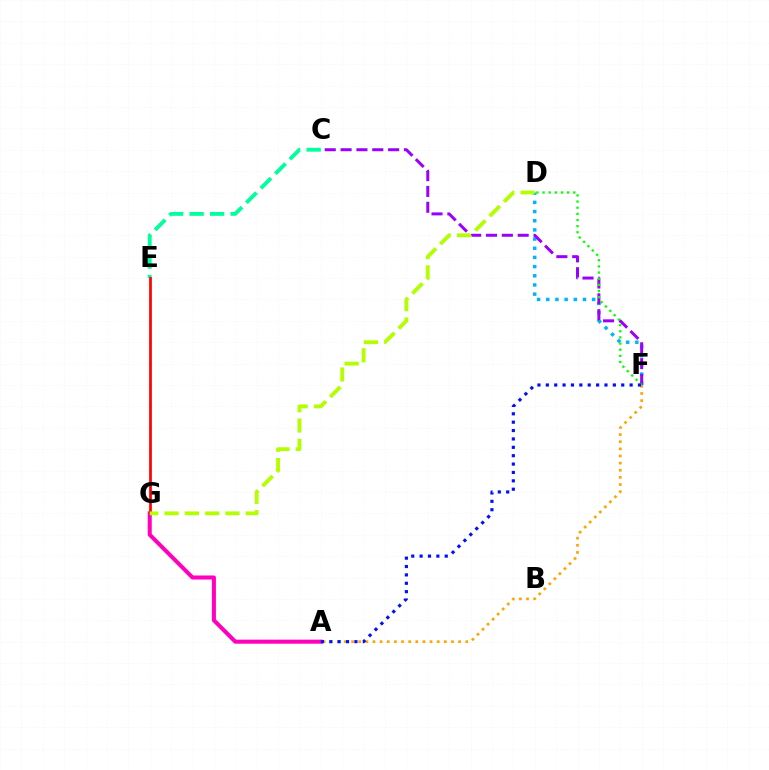{('D', 'F'): [{'color': '#00b5ff', 'line_style': 'dotted', 'thickness': 2.49}, {'color': '#08ff00', 'line_style': 'dotted', 'thickness': 1.67}], ('C', 'E'): [{'color': '#00ff9d', 'line_style': 'dashed', 'thickness': 2.79}], ('A', 'F'): [{'color': '#ffa500', 'line_style': 'dotted', 'thickness': 1.94}, {'color': '#0010ff', 'line_style': 'dotted', 'thickness': 2.28}], ('C', 'F'): [{'color': '#9b00ff', 'line_style': 'dashed', 'thickness': 2.15}], ('A', 'G'): [{'color': '#ff00bd', 'line_style': 'solid', 'thickness': 2.91}], ('E', 'G'): [{'color': '#ff0000', 'line_style': 'solid', 'thickness': 1.95}], ('D', 'G'): [{'color': '#b3ff00', 'line_style': 'dashed', 'thickness': 2.76}]}